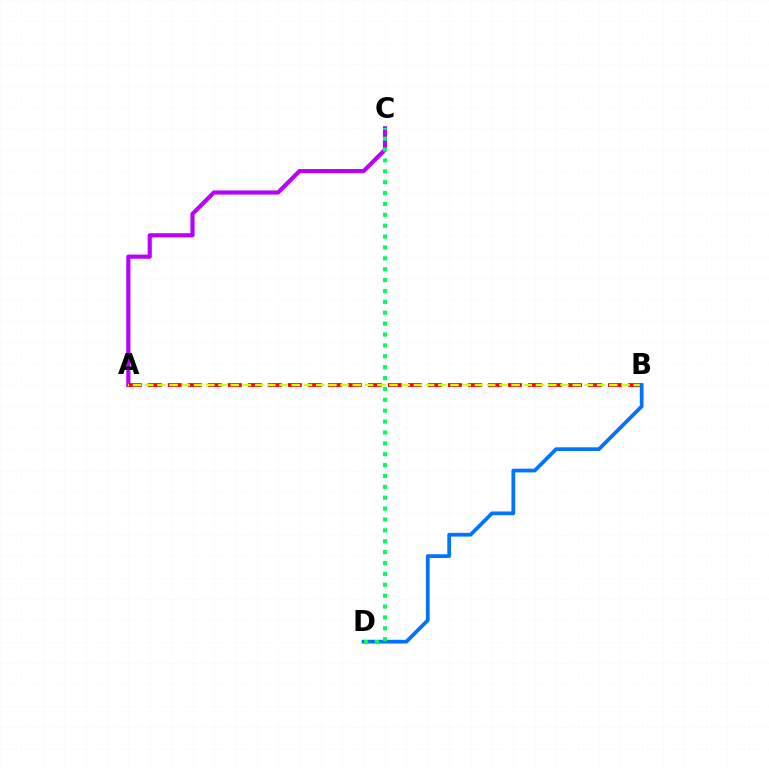{('A', 'C'): [{'color': '#b900ff', 'line_style': 'solid', 'thickness': 2.99}], ('A', 'B'): [{'color': '#ff0000', 'line_style': 'dashed', 'thickness': 2.72}, {'color': '#d1ff00', 'line_style': 'dashed', 'thickness': 1.66}], ('B', 'D'): [{'color': '#0074ff', 'line_style': 'solid', 'thickness': 2.7}], ('C', 'D'): [{'color': '#00ff5c', 'line_style': 'dotted', 'thickness': 2.96}]}